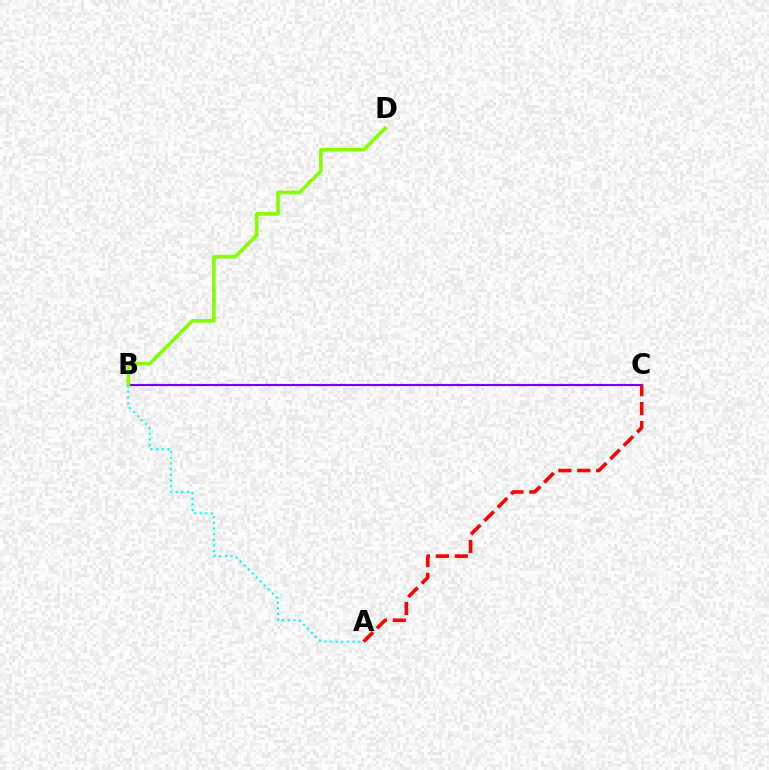{('B', 'C'): [{'color': '#7200ff', 'line_style': 'solid', 'thickness': 1.55}], ('B', 'D'): [{'color': '#84ff00', 'line_style': 'solid', 'thickness': 2.6}], ('A', 'C'): [{'color': '#ff0000', 'line_style': 'dashed', 'thickness': 2.57}], ('A', 'B'): [{'color': '#00fff6', 'line_style': 'dotted', 'thickness': 1.54}]}